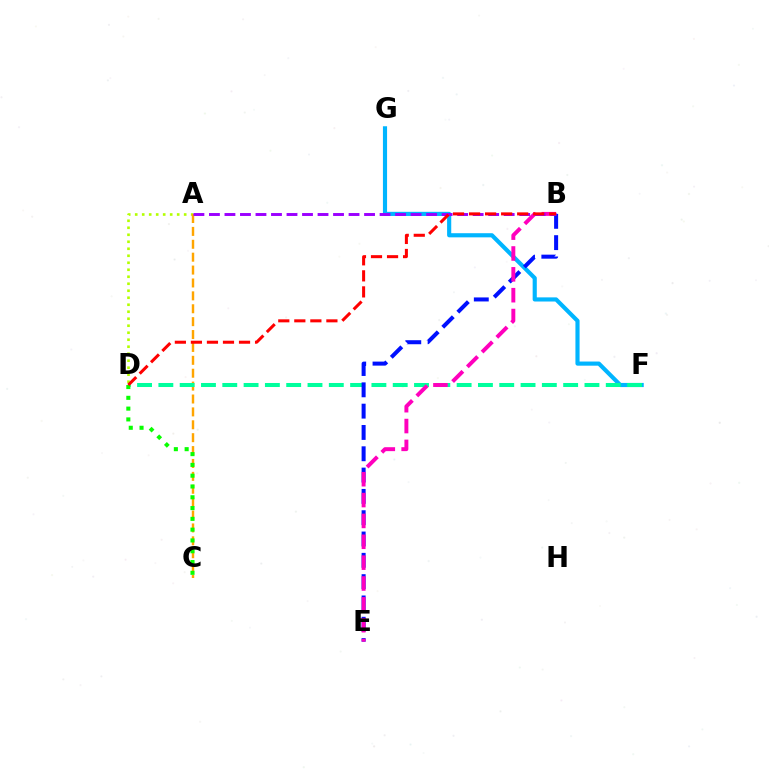{('F', 'G'): [{'color': '#00b5ff', 'line_style': 'solid', 'thickness': 2.98}], ('A', 'D'): [{'color': '#b3ff00', 'line_style': 'dotted', 'thickness': 1.9}], ('A', 'C'): [{'color': '#ffa500', 'line_style': 'dashed', 'thickness': 1.75}], ('D', 'F'): [{'color': '#00ff9d', 'line_style': 'dashed', 'thickness': 2.89}], ('B', 'E'): [{'color': '#0010ff', 'line_style': 'dashed', 'thickness': 2.9}, {'color': '#ff00bd', 'line_style': 'dashed', 'thickness': 2.83}], ('C', 'D'): [{'color': '#08ff00', 'line_style': 'dotted', 'thickness': 2.93}], ('A', 'B'): [{'color': '#9b00ff', 'line_style': 'dashed', 'thickness': 2.11}], ('B', 'D'): [{'color': '#ff0000', 'line_style': 'dashed', 'thickness': 2.18}]}